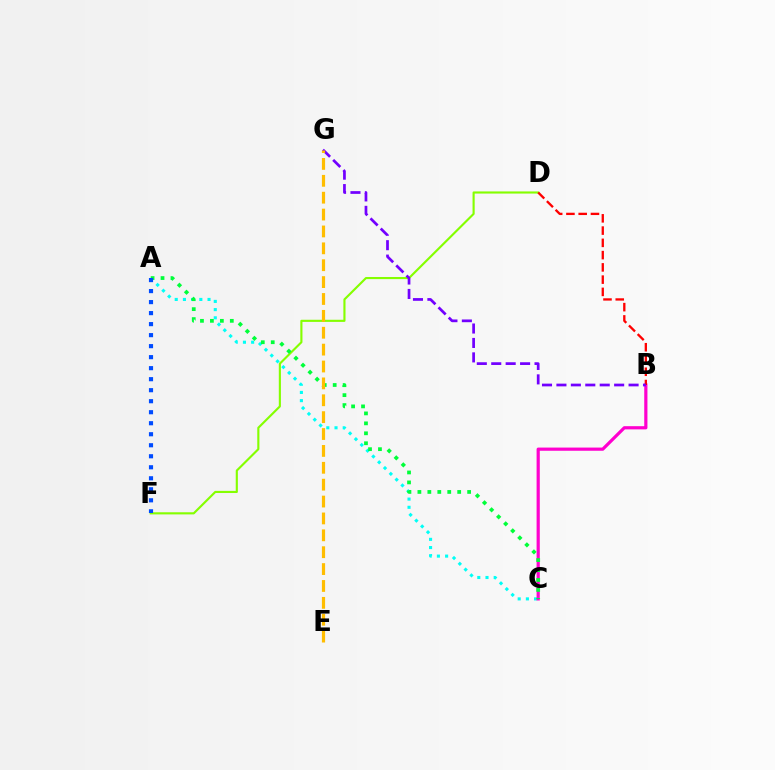{('A', 'C'): [{'color': '#00fff6', 'line_style': 'dotted', 'thickness': 2.23}, {'color': '#00ff39', 'line_style': 'dotted', 'thickness': 2.7}], ('B', 'C'): [{'color': '#ff00cf', 'line_style': 'solid', 'thickness': 2.3}], ('D', 'F'): [{'color': '#84ff00', 'line_style': 'solid', 'thickness': 1.53}], ('B', 'D'): [{'color': '#ff0000', 'line_style': 'dashed', 'thickness': 1.67}], ('B', 'G'): [{'color': '#7200ff', 'line_style': 'dashed', 'thickness': 1.96}], ('A', 'F'): [{'color': '#004bff', 'line_style': 'dotted', 'thickness': 2.99}], ('E', 'G'): [{'color': '#ffbd00', 'line_style': 'dashed', 'thickness': 2.29}]}